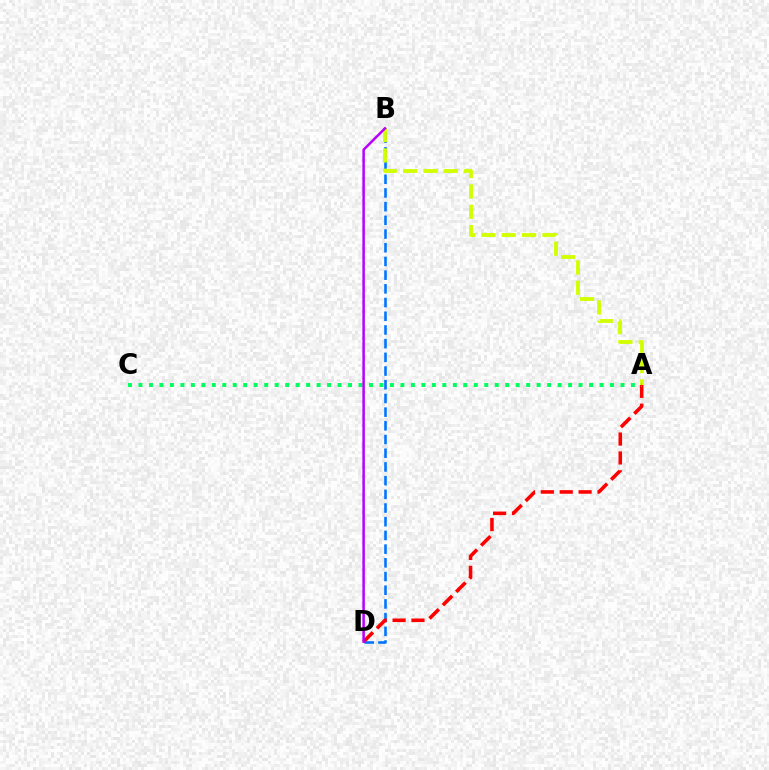{('B', 'D'): [{'color': '#0074ff', 'line_style': 'dashed', 'thickness': 1.86}, {'color': '#b900ff', 'line_style': 'solid', 'thickness': 1.81}], ('A', 'B'): [{'color': '#d1ff00', 'line_style': 'dashed', 'thickness': 2.76}], ('A', 'D'): [{'color': '#ff0000', 'line_style': 'dashed', 'thickness': 2.56}], ('A', 'C'): [{'color': '#00ff5c', 'line_style': 'dotted', 'thickness': 2.85}]}